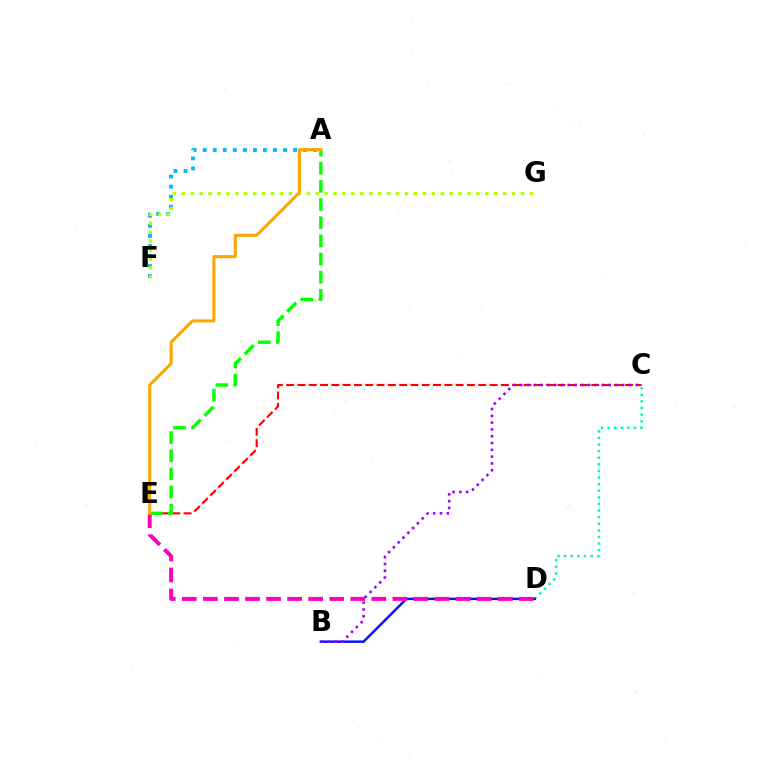{('A', 'F'): [{'color': '#00b5ff', 'line_style': 'dotted', 'thickness': 2.73}], ('C', 'D'): [{'color': '#00ff9d', 'line_style': 'dotted', 'thickness': 1.79}], ('C', 'E'): [{'color': '#ff0000', 'line_style': 'dashed', 'thickness': 1.54}], ('B', 'D'): [{'color': '#0010ff', 'line_style': 'solid', 'thickness': 1.76}], ('D', 'E'): [{'color': '#ff00bd', 'line_style': 'dashed', 'thickness': 2.86}], ('A', 'E'): [{'color': '#08ff00', 'line_style': 'dashed', 'thickness': 2.47}, {'color': '#ffa500', 'line_style': 'solid', 'thickness': 2.19}], ('B', 'C'): [{'color': '#9b00ff', 'line_style': 'dotted', 'thickness': 1.85}], ('F', 'G'): [{'color': '#b3ff00', 'line_style': 'dotted', 'thickness': 2.43}]}